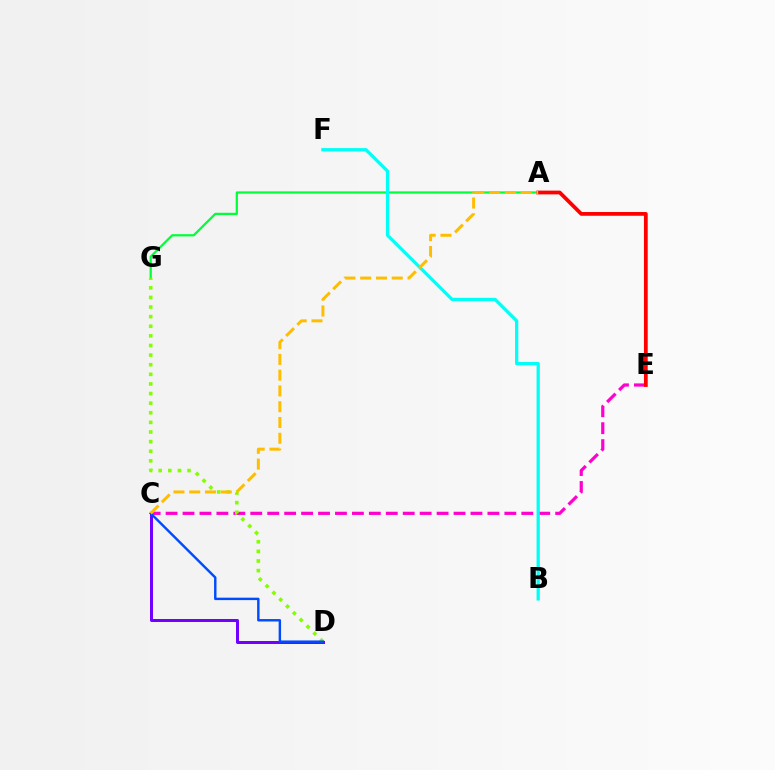{('C', 'D'): [{'color': '#7200ff', 'line_style': 'solid', 'thickness': 2.16}, {'color': '#004bff', 'line_style': 'solid', 'thickness': 1.75}], ('A', 'G'): [{'color': '#00ff39', 'line_style': 'solid', 'thickness': 1.61}], ('C', 'E'): [{'color': '#ff00cf', 'line_style': 'dashed', 'thickness': 2.3}], ('A', 'E'): [{'color': '#ff0000', 'line_style': 'solid', 'thickness': 2.71}], ('D', 'G'): [{'color': '#84ff00', 'line_style': 'dotted', 'thickness': 2.61}], ('B', 'F'): [{'color': '#00fff6', 'line_style': 'solid', 'thickness': 2.35}], ('A', 'C'): [{'color': '#ffbd00', 'line_style': 'dashed', 'thickness': 2.14}]}